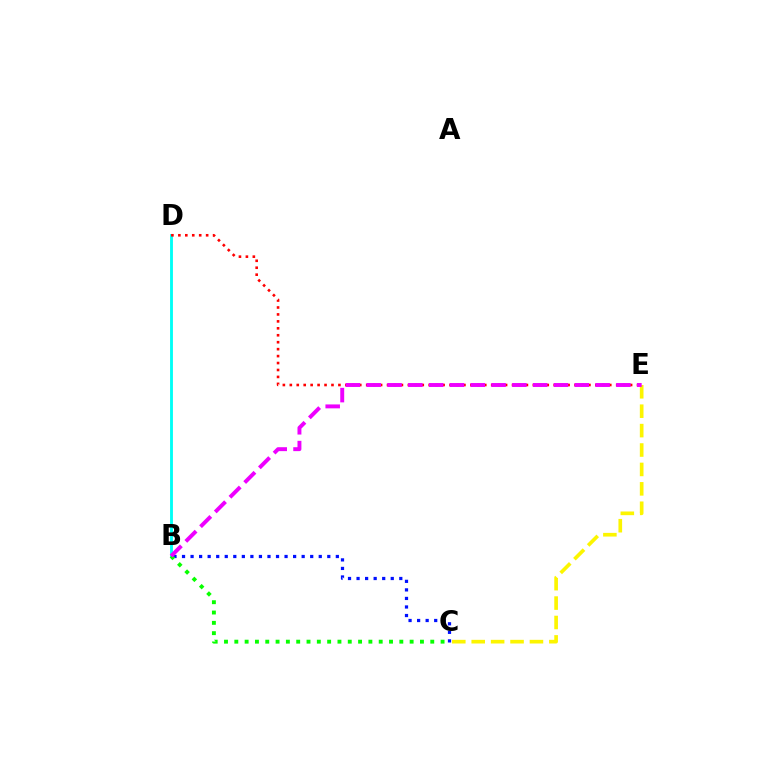{('B', 'C'): [{'color': '#0010ff', 'line_style': 'dotted', 'thickness': 2.32}, {'color': '#08ff00', 'line_style': 'dotted', 'thickness': 2.8}], ('B', 'D'): [{'color': '#00fff6', 'line_style': 'solid', 'thickness': 2.06}], ('D', 'E'): [{'color': '#ff0000', 'line_style': 'dotted', 'thickness': 1.89}], ('C', 'E'): [{'color': '#fcf500', 'line_style': 'dashed', 'thickness': 2.64}], ('B', 'E'): [{'color': '#ee00ff', 'line_style': 'dashed', 'thickness': 2.83}]}